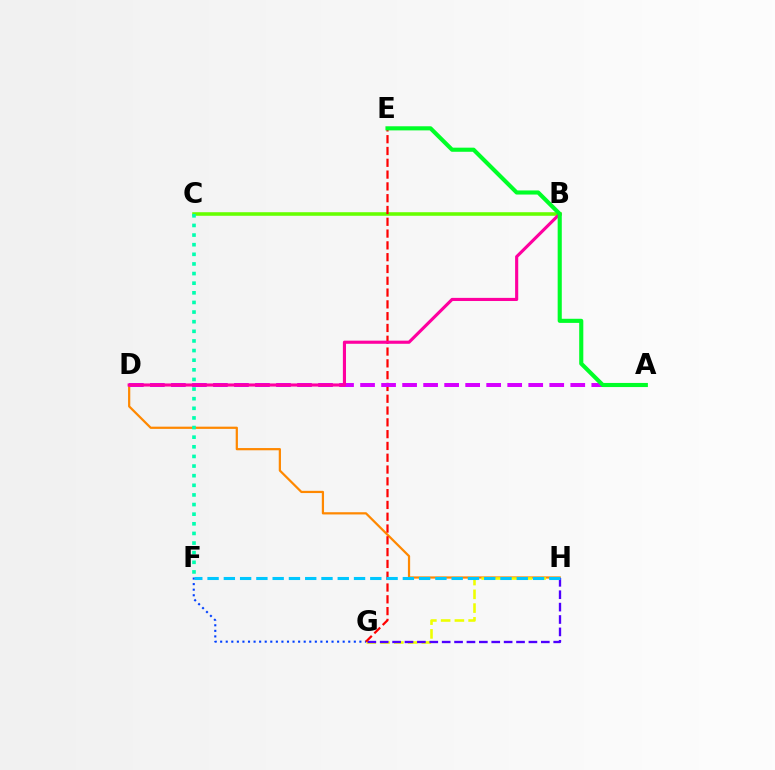{('F', 'G'): [{'color': '#003fff', 'line_style': 'dotted', 'thickness': 1.51}], ('D', 'H'): [{'color': '#ff8800', 'line_style': 'solid', 'thickness': 1.6}], ('B', 'C'): [{'color': '#66ff00', 'line_style': 'solid', 'thickness': 2.57}], ('G', 'H'): [{'color': '#eeff00', 'line_style': 'dashed', 'thickness': 1.87}, {'color': '#4f00ff', 'line_style': 'dashed', 'thickness': 1.68}], ('E', 'G'): [{'color': '#ff0000', 'line_style': 'dashed', 'thickness': 1.6}], ('A', 'D'): [{'color': '#d600ff', 'line_style': 'dashed', 'thickness': 2.86}], ('F', 'H'): [{'color': '#00c7ff', 'line_style': 'dashed', 'thickness': 2.21}], ('B', 'D'): [{'color': '#ff00a0', 'line_style': 'solid', 'thickness': 2.25}], ('A', 'E'): [{'color': '#00ff27', 'line_style': 'solid', 'thickness': 2.96}], ('C', 'F'): [{'color': '#00ffaf', 'line_style': 'dotted', 'thickness': 2.61}]}